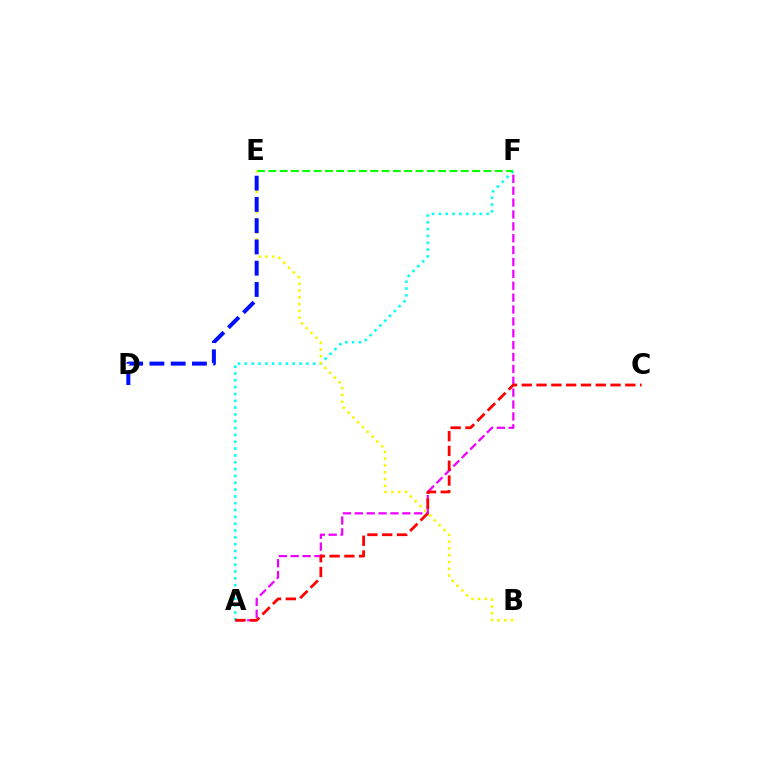{('A', 'F'): [{'color': '#00fff6', 'line_style': 'dotted', 'thickness': 1.86}, {'color': '#ee00ff', 'line_style': 'dashed', 'thickness': 1.61}], ('E', 'F'): [{'color': '#08ff00', 'line_style': 'dashed', 'thickness': 1.54}], ('A', 'C'): [{'color': '#ff0000', 'line_style': 'dashed', 'thickness': 2.01}], ('B', 'E'): [{'color': '#fcf500', 'line_style': 'dotted', 'thickness': 1.84}], ('D', 'E'): [{'color': '#0010ff', 'line_style': 'dashed', 'thickness': 2.89}]}